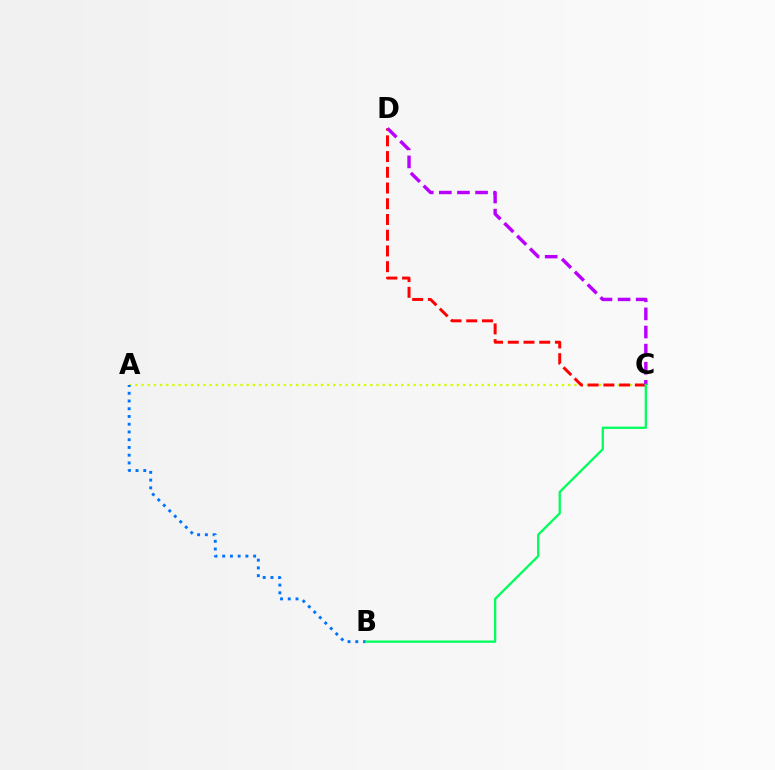{('A', 'C'): [{'color': '#d1ff00', 'line_style': 'dotted', 'thickness': 1.68}], ('C', 'D'): [{'color': '#ff0000', 'line_style': 'dashed', 'thickness': 2.14}, {'color': '#b900ff', 'line_style': 'dashed', 'thickness': 2.46}], ('A', 'B'): [{'color': '#0074ff', 'line_style': 'dotted', 'thickness': 2.1}], ('B', 'C'): [{'color': '#00ff5c', 'line_style': 'solid', 'thickness': 1.66}]}